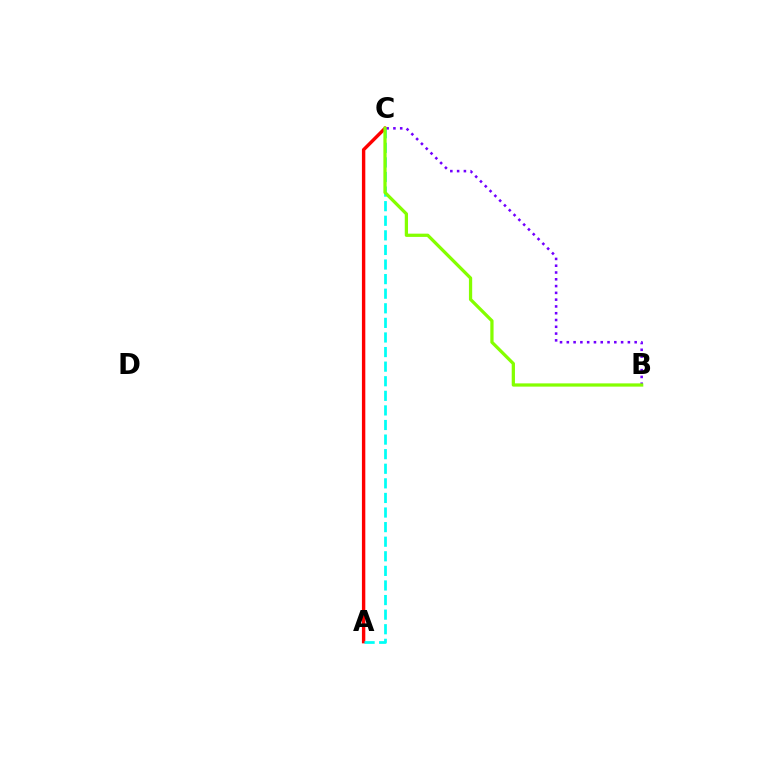{('A', 'C'): [{'color': '#ff0000', 'line_style': 'solid', 'thickness': 2.45}, {'color': '#00fff6', 'line_style': 'dashed', 'thickness': 1.98}], ('B', 'C'): [{'color': '#7200ff', 'line_style': 'dotted', 'thickness': 1.84}, {'color': '#84ff00', 'line_style': 'solid', 'thickness': 2.34}]}